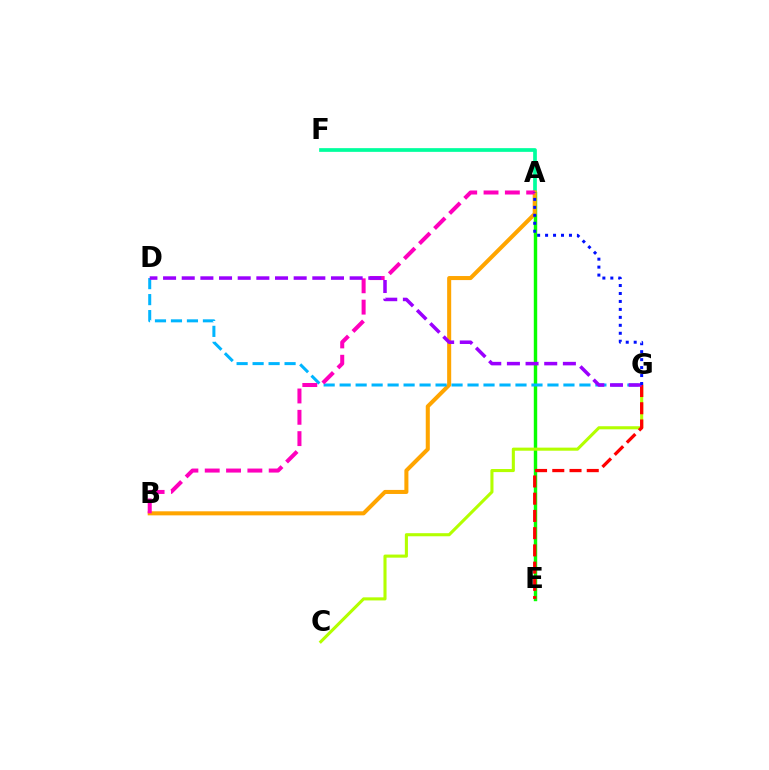{('A', 'F'): [{'color': '#00ff9d', 'line_style': 'solid', 'thickness': 2.67}], ('A', 'E'): [{'color': '#08ff00', 'line_style': 'solid', 'thickness': 2.46}], ('A', 'B'): [{'color': '#ffa500', 'line_style': 'solid', 'thickness': 2.91}, {'color': '#ff00bd', 'line_style': 'dashed', 'thickness': 2.9}], ('C', 'G'): [{'color': '#b3ff00', 'line_style': 'solid', 'thickness': 2.22}], ('E', 'G'): [{'color': '#ff0000', 'line_style': 'dashed', 'thickness': 2.34}], ('D', 'G'): [{'color': '#00b5ff', 'line_style': 'dashed', 'thickness': 2.17}, {'color': '#9b00ff', 'line_style': 'dashed', 'thickness': 2.53}], ('A', 'G'): [{'color': '#0010ff', 'line_style': 'dotted', 'thickness': 2.16}]}